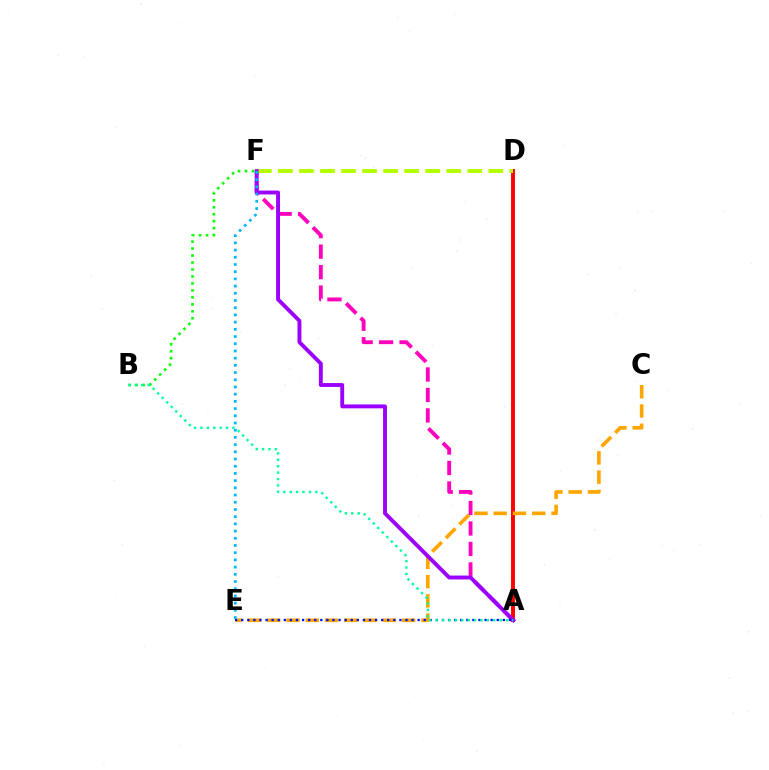{('A', 'F'): [{'color': '#ff00bd', 'line_style': 'dashed', 'thickness': 2.78}, {'color': '#9b00ff', 'line_style': 'solid', 'thickness': 2.8}], ('A', 'D'): [{'color': '#ff0000', 'line_style': 'solid', 'thickness': 2.82}], ('C', 'E'): [{'color': '#ffa500', 'line_style': 'dashed', 'thickness': 2.62}], ('D', 'F'): [{'color': '#b3ff00', 'line_style': 'dashed', 'thickness': 2.86}], ('B', 'F'): [{'color': '#08ff00', 'line_style': 'dotted', 'thickness': 1.89}], ('A', 'E'): [{'color': '#0010ff', 'line_style': 'dotted', 'thickness': 1.65}], ('A', 'B'): [{'color': '#00ff9d', 'line_style': 'dotted', 'thickness': 1.74}], ('E', 'F'): [{'color': '#00b5ff', 'line_style': 'dotted', 'thickness': 1.96}]}